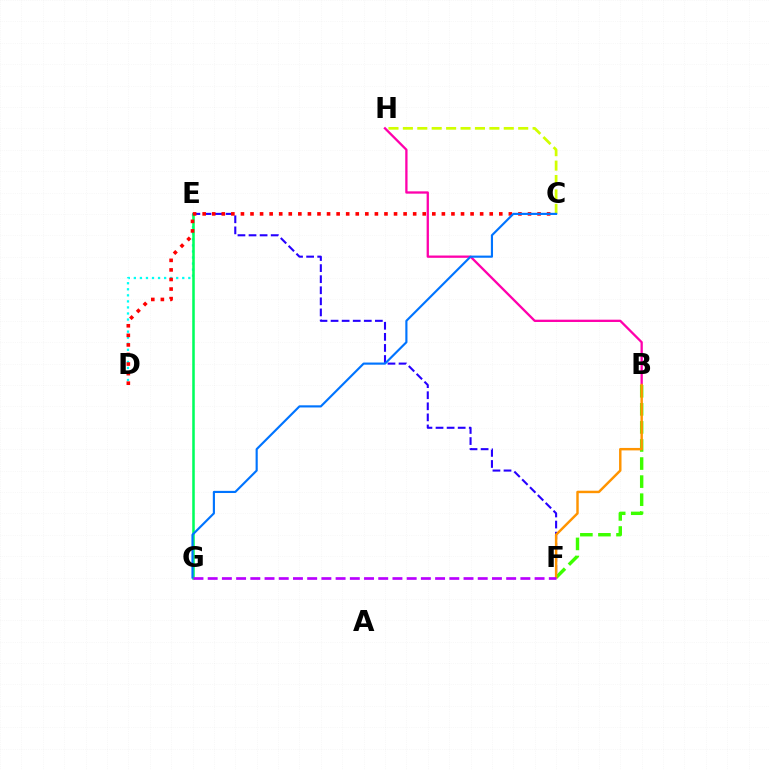{('D', 'E'): [{'color': '#00fff6', 'line_style': 'dotted', 'thickness': 1.64}], ('C', 'H'): [{'color': '#d1ff00', 'line_style': 'dashed', 'thickness': 1.96}], ('E', 'F'): [{'color': '#2500ff', 'line_style': 'dashed', 'thickness': 1.5}], ('E', 'G'): [{'color': '#00ff5c', 'line_style': 'solid', 'thickness': 1.84}], ('B', 'H'): [{'color': '#ff00ac', 'line_style': 'solid', 'thickness': 1.66}], ('C', 'D'): [{'color': '#ff0000', 'line_style': 'dotted', 'thickness': 2.6}], ('C', 'G'): [{'color': '#0074ff', 'line_style': 'solid', 'thickness': 1.55}], ('B', 'F'): [{'color': '#3dff00', 'line_style': 'dashed', 'thickness': 2.45}, {'color': '#ff9400', 'line_style': 'solid', 'thickness': 1.76}], ('F', 'G'): [{'color': '#b900ff', 'line_style': 'dashed', 'thickness': 1.93}]}